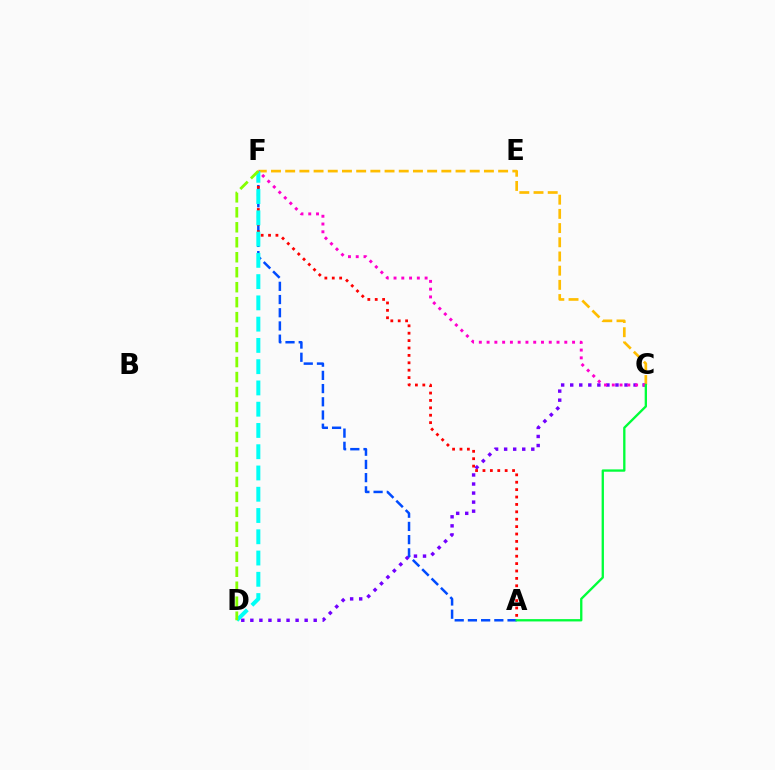{('C', 'D'): [{'color': '#7200ff', 'line_style': 'dotted', 'thickness': 2.46}], ('A', 'F'): [{'color': '#004bff', 'line_style': 'dashed', 'thickness': 1.79}, {'color': '#ff0000', 'line_style': 'dotted', 'thickness': 2.01}], ('C', 'F'): [{'color': '#ffbd00', 'line_style': 'dashed', 'thickness': 1.93}, {'color': '#ff00cf', 'line_style': 'dotted', 'thickness': 2.11}], ('D', 'F'): [{'color': '#00fff6', 'line_style': 'dashed', 'thickness': 2.89}, {'color': '#84ff00', 'line_style': 'dashed', 'thickness': 2.03}], ('A', 'C'): [{'color': '#00ff39', 'line_style': 'solid', 'thickness': 1.67}]}